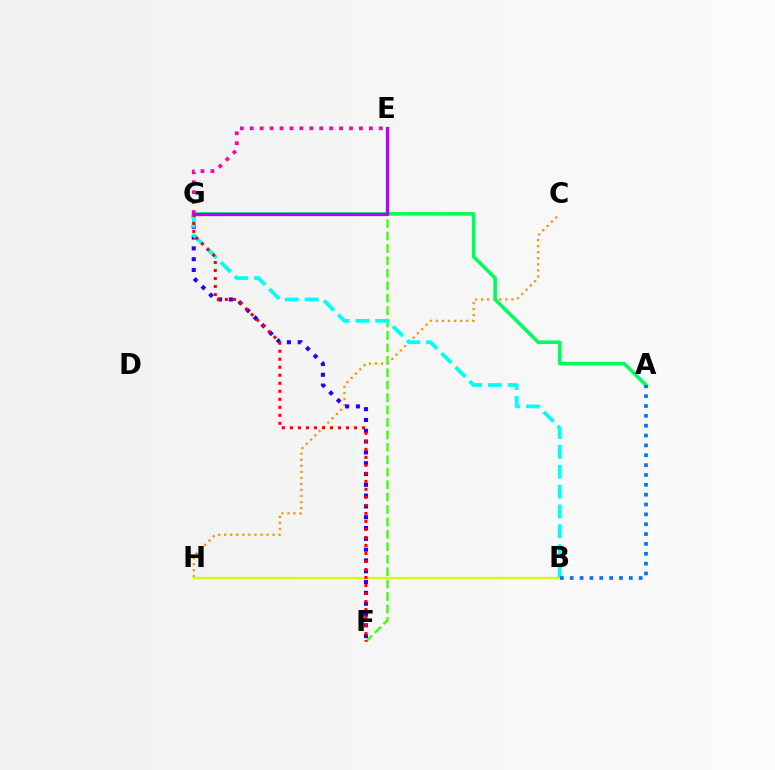{('C', 'H'): [{'color': '#ff9400', 'line_style': 'dotted', 'thickness': 1.64}], ('A', 'G'): [{'color': '#00ff5c', 'line_style': 'solid', 'thickness': 2.58}], ('E', 'F'): [{'color': '#3dff00', 'line_style': 'dashed', 'thickness': 1.69}], ('F', 'G'): [{'color': '#2500ff', 'line_style': 'dotted', 'thickness': 2.94}, {'color': '#ff0000', 'line_style': 'dotted', 'thickness': 2.18}], ('B', 'H'): [{'color': '#d1ff00', 'line_style': 'solid', 'thickness': 1.6}], ('E', 'G'): [{'color': '#ff00ac', 'line_style': 'dotted', 'thickness': 2.7}, {'color': '#b900ff', 'line_style': 'solid', 'thickness': 2.34}], ('B', 'G'): [{'color': '#00fff6', 'line_style': 'dashed', 'thickness': 2.7}], ('A', 'B'): [{'color': '#0074ff', 'line_style': 'dotted', 'thickness': 2.68}]}